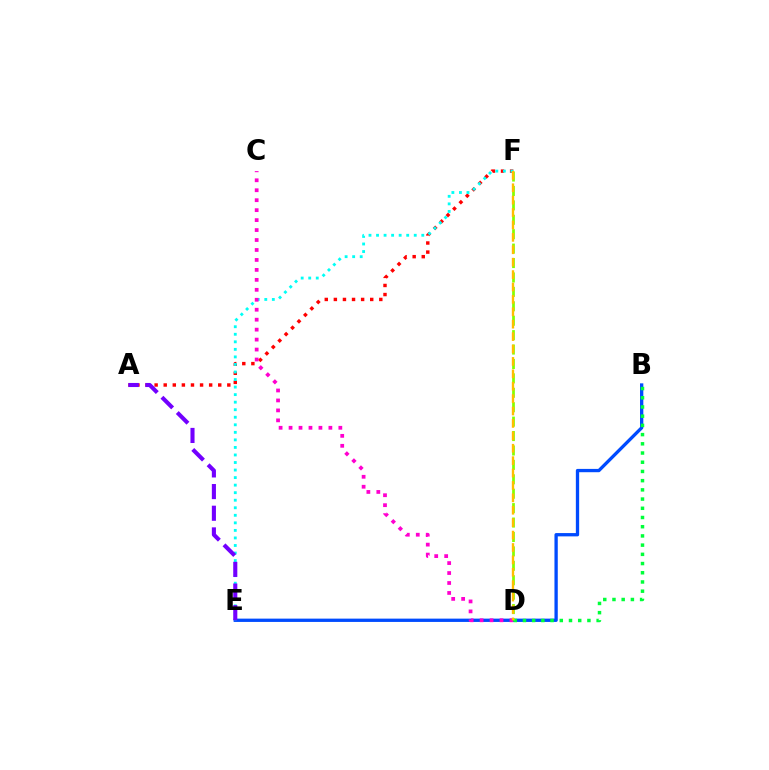{('A', 'F'): [{'color': '#ff0000', 'line_style': 'dotted', 'thickness': 2.47}], ('B', 'E'): [{'color': '#004bff', 'line_style': 'solid', 'thickness': 2.38}], ('E', 'F'): [{'color': '#00fff6', 'line_style': 'dotted', 'thickness': 2.05}], ('A', 'E'): [{'color': '#7200ff', 'line_style': 'dashed', 'thickness': 2.94}], ('C', 'D'): [{'color': '#ff00cf', 'line_style': 'dotted', 'thickness': 2.71}], ('B', 'D'): [{'color': '#00ff39', 'line_style': 'dotted', 'thickness': 2.5}], ('D', 'F'): [{'color': '#84ff00', 'line_style': 'dashed', 'thickness': 1.96}, {'color': '#ffbd00', 'line_style': 'dashed', 'thickness': 1.69}]}